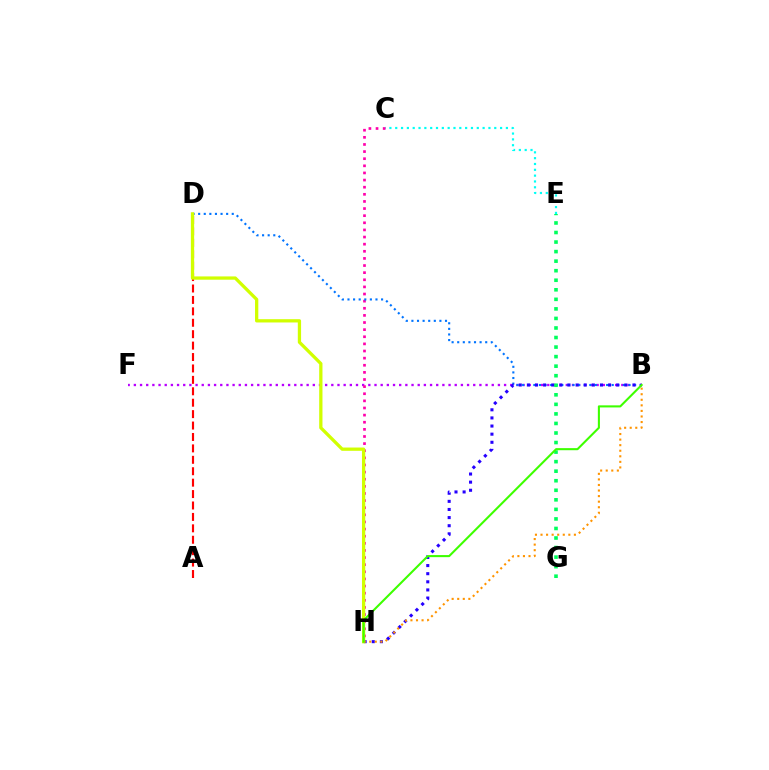{('B', 'F'): [{'color': '#b900ff', 'line_style': 'dotted', 'thickness': 1.68}], ('C', 'E'): [{'color': '#00fff6', 'line_style': 'dotted', 'thickness': 1.58}], ('C', 'H'): [{'color': '#ff00ac', 'line_style': 'dotted', 'thickness': 1.94}], ('B', 'D'): [{'color': '#0074ff', 'line_style': 'dotted', 'thickness': 1.52}], ('A', 'D'): [{'color': '#ff0000', 'line_style': 'dashed', 'thickness': 1.55}], ('B', 'H'): [{'color': '#2500ff', 'line_style': 'dotted', 'thickness': 2.21}, {'color': '#ff9400', 'line_style': 'dotted', 'thickness': 1.51}, {'color': '#3dff00', 'line_style': 'solid', 'thickness': 1.5}], ('E', 'G'): [{'color': '#00ff5c', 'line_style': 'dotted', 'thickness': 2.59}], ('D', 'H'): [{'color': '#d1ff00', 'line_style': 'solid', 'thickness': 2.36}]}